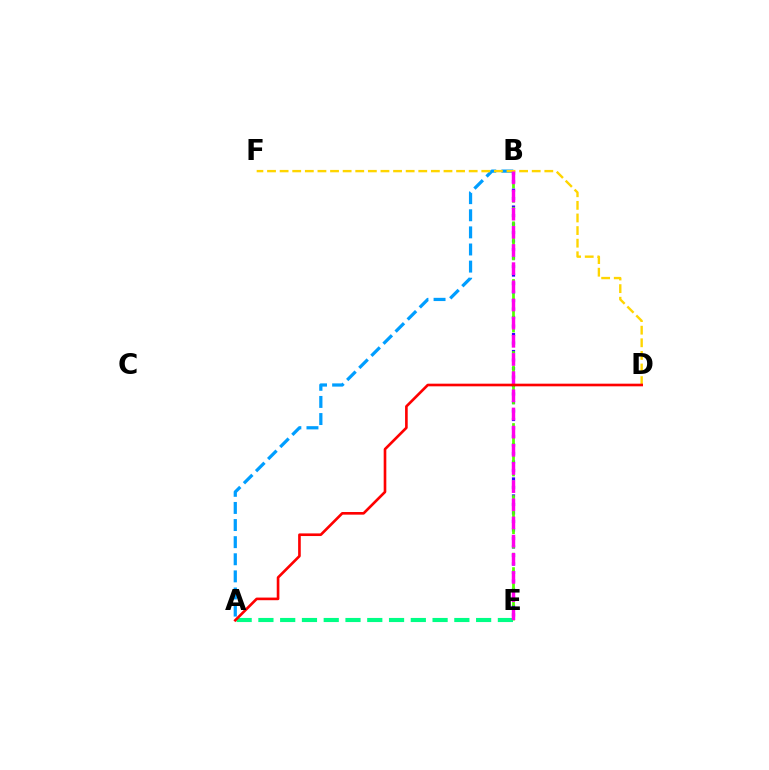{('A', 'B'): [{'color': '#009eff', 'line_style': 'dashed', 'thickness': 2.32}], ('B', 'E'): [{'color': '#3700ff', 'line_style': 'dotted', 'thickness': 2.31}, {'color': '#4fff00', 'line_style': 'dashed', 'thickness': 1.96}, {'color': '#ff00ed', 'line_style': 'dashed', 'thickness': 2.47}], ('D', 'F'): [{'color': '#ffd500', 'line_style': 'dashed', 'thickness': 1.71}], ('A', 'E'): [{'color': '#00ff86', 'line_style': 'dashed', 'thickness': 2.96}], ('A', 'D'): [{'color': '#ff0000', 'line_style': 'solid', 'thickness': 1.9}]}